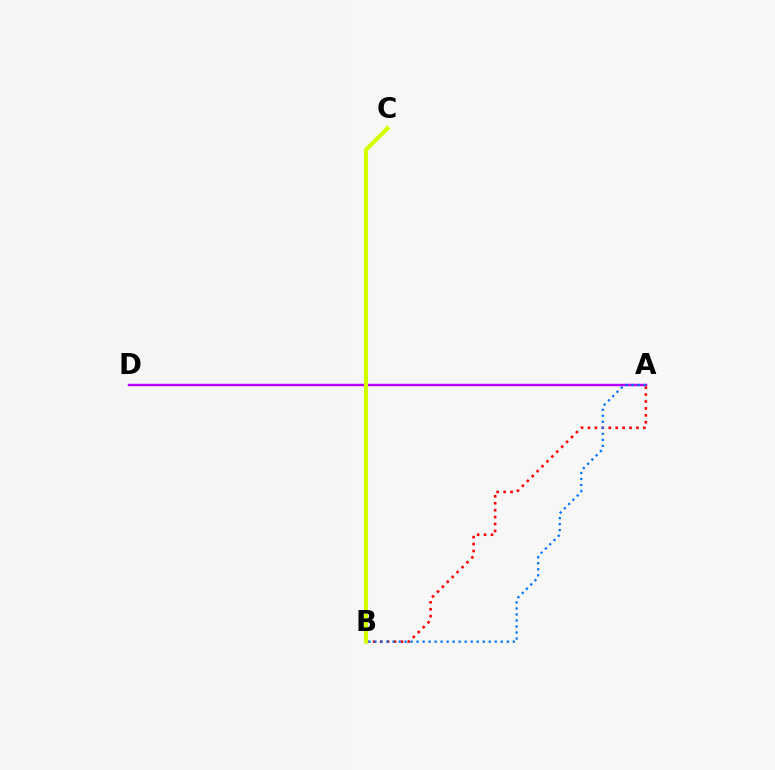{('A', 'D'): [{'color': '#b900ff', 'line_style': 'solid', 'thickness': 1.76}], ('A', 'B'): [{'color': '#ff0000', 'line_style': 'dotted', 'thickness': 1.88}, {'color': '#0074ff', 'line_style': 'dotted', 'thickness': 1.63}], ('B', 'C'): [{'color': '#00ff5c', 'line_style': 'solid', 'thickness': 1.95}, {'color': '#d1ff00', 'line_style': 'solid', 'thickness': 2.97}]}